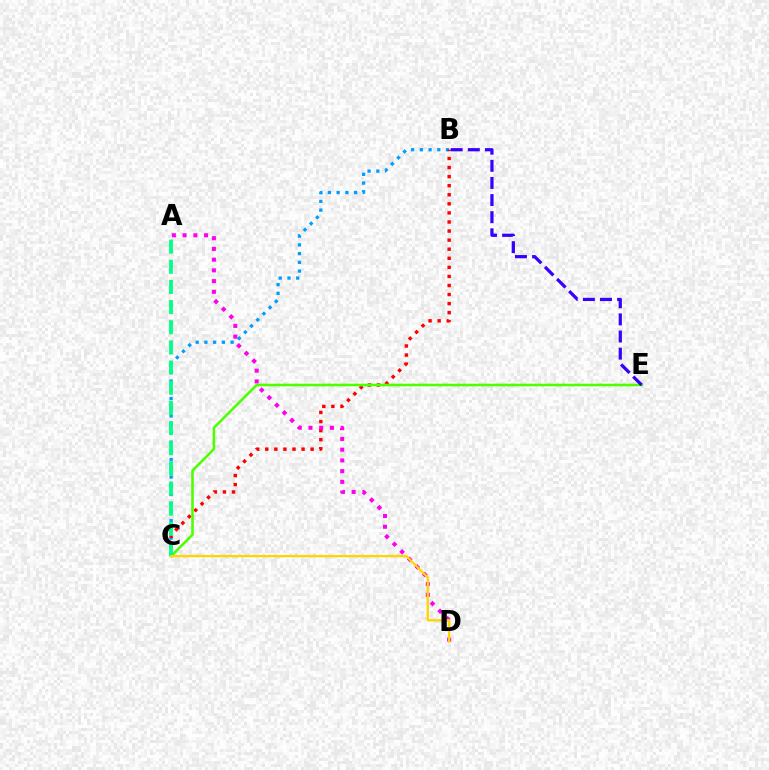{('B', 'C'): [{'color': '#009eff', 'line_style': 'dotted', 'thickness': 2.37}, {'color': '#ff0000', 'line_style': 'dotted', 'thickness': 2.47}], ('C', 'E'): [{'color': '#4fff00', 'line_style': 'solid', 'thickness': 1.86}], ('A', 'C'): [{'color': '#00ff86', 'line_style': 'dashed', 'thickness': 2.74}], ('B', 'E'): [{'color': '#3700ff', 'line_style': 'dashed', 'thickness': 2.33}], ('A', 'D'): [{'color': '#ff00ed', 'line_style': 'dotted', 'thickness': 2.92}], ('C', 'D'): [{'color': '#ffd500', 'line_style': 'solid', 'thickness': 1.66}]}